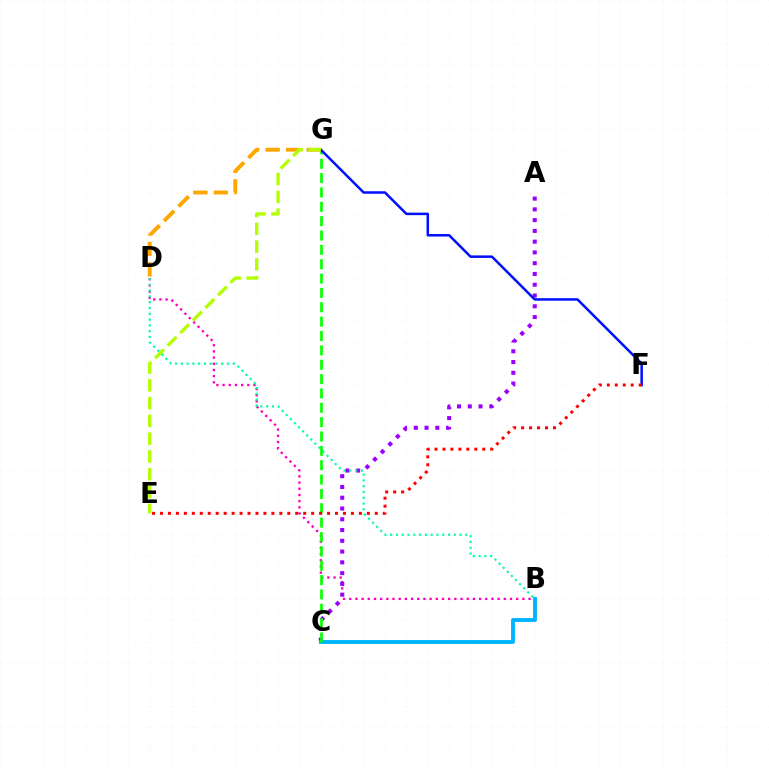{('B', 'D'): [{'color': '#ff00bd', 'line_style': 'dotted', 'thickness': 1.68}, {'color': '#00ff9d', 'line_style': 'dotted', 'thickness': 1.57}], ('A', 'C'): [{'color': '#9b00ff', 'line_style': 'dotted', 'thickness': 2.93}], ('B', 'C'): [{'color': '#00b5ff', 'line_style': 'solid', 'thickness': 2.8}], ('C', 'G'): [{'color': '#08ff00', 'line_style': 'dashed', 'thickness': 1.95}], ('F', 'G'): [{'color': '#0010ff', 'line_style': 'solid', 'thickness': 1.81}], ('D', 'G'): [{'color': '#ffa500', 'line_style': 'dashed', 'thickness': 2.79}], ('E', 'F'): [{'color': '#ff0000', 'line_style': 'dotted', 'thickness': 2.16}], ('E', 'G'): [{'color': '#b3ff00', 'line_style': 'dashed', 'thickness': 2.42}]}